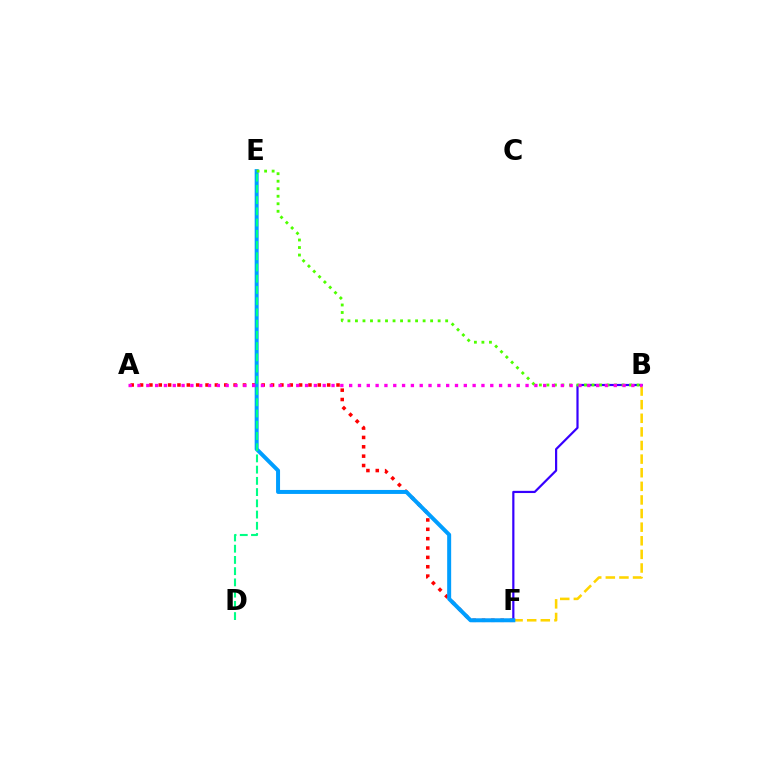{('A', 'F'): [{'color': '#ff0000', 'line_style': 'dotted', 'thickness': 2.54}], ('B', 'F'): [{'color': '#ffd500', 'line_style': 'dashed', 'thickness': 1.85}, {'color': '#3700ff', 'line_style': 'solid', 'thickness': 1.58}], ('E', 'F'): [{'color': '#009eff', 'line_style': 'solid', 'thickness': 2.87}], ('D', 'E'): [{'color': '#00ff86', 'line_style': 'dashed', 'thickness': 1.53}], ('B', 'E'): [{'color': '#4fff00', 'line_style': 'dotted', 'thickness': 2.04}], ('A', 'B'): [{'color': '#ff00ed', 'line_style': 'dotted', 'thickness': 2.4}]}